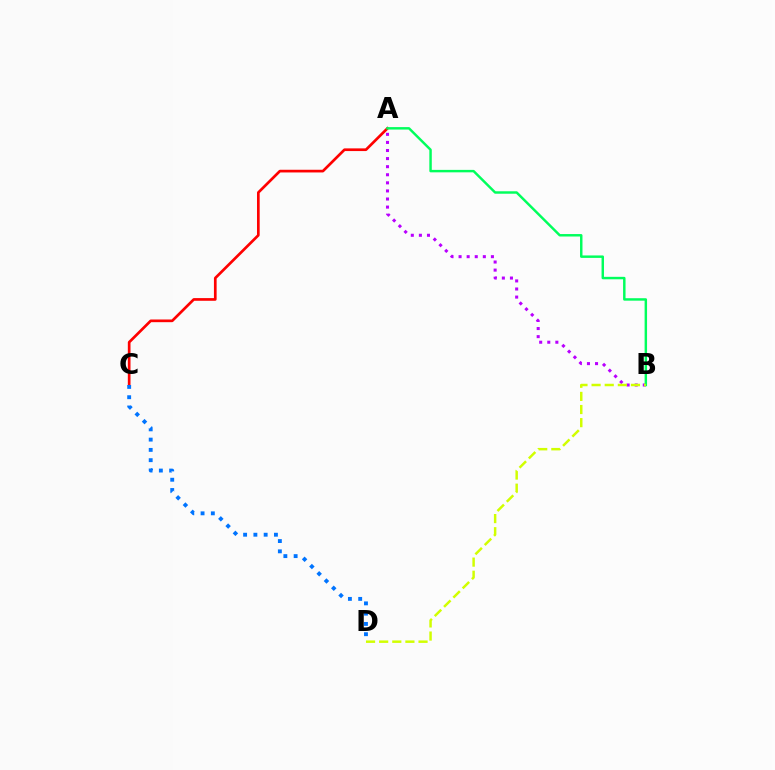{('A', 'B'): [{'color': '#b900ff', 'line_style': 'dotted', 'thickness': 2.2}, {'color': '#00ff5c', 'line_style': 'solid', 'thickness': 1.77}], ('A', 'C'): [{'color': '#ff0000', 'line_style': 'solid', 'thickness': 1.93}], ('C', 'D'): [{'color': '#0074ff', 'line_style': 'dotted', 'thickness': 2.79}], ('B', 'D'): [{'color': '#d1ff00', 'line_style': 'dashed', 'thickness': 1.78}]}